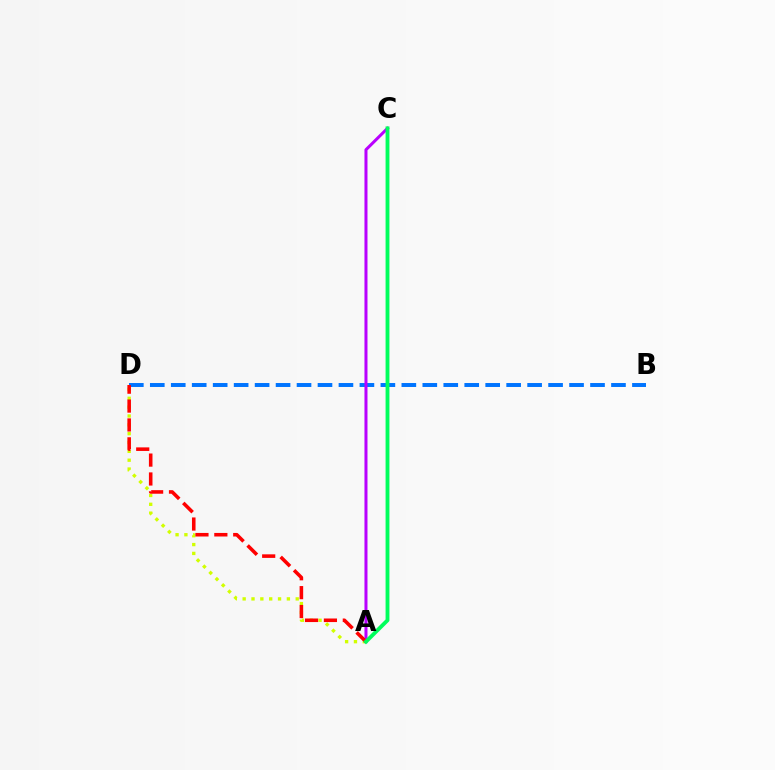{('B', 'D'): [{'color': '#0074ff', 'line_style': 'dashed', 'thickness': 2.85}], ('A', 'D'): [{'color': '#d1ff00', 'line_style': 'dotted', 'thickness': 2.4}, {'color': '#ff0000', 'line_style': 'dashed', 'thickness': 2.57}], ('A', 'C'): [{'color': '#b900ff', 'line_style': 'solid', 'thickness': 2.17}, {'color': '#00ff5c', 'line_style': 'solid', 'thickness': 2.77}]}